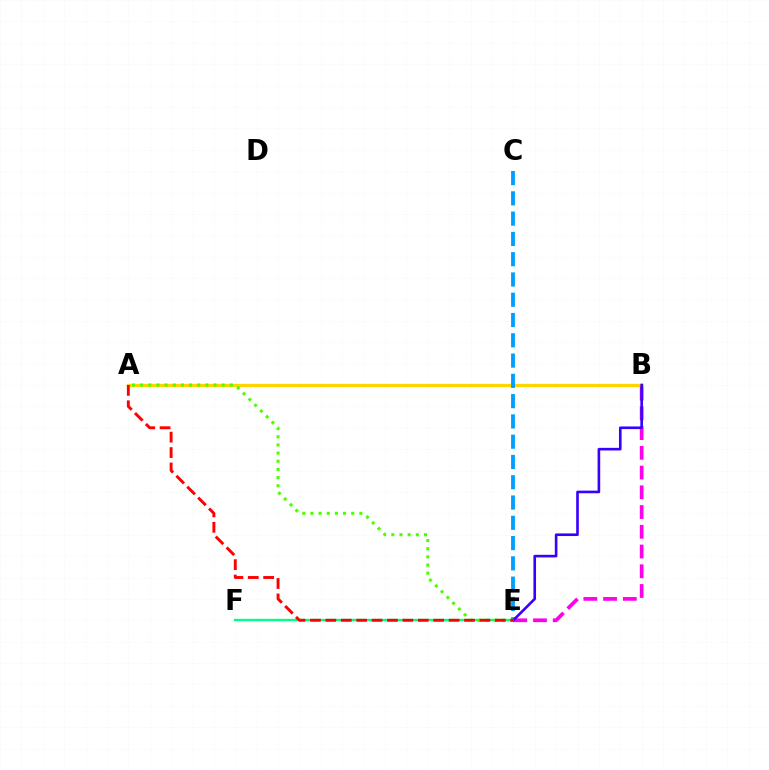{('A', 'B'): [{'color': '#ffd500', 'line_style': 'solid', 'thickness': 2.36}], ('C', 'E'): [{'color': '#009eff', 'line_style': 'dashed', 'thickness': 2.75}], ('B', 'E'): [{'color': '#ff00ed', 'line_style': 'dashed', 'thickness': 2.68}, {'color': '#3700ff', 'line_style': 'solid', 'thickness': 1.89}], ('E', 'F'): [{'color': '#00ff86', 'line_style': 'solid', 'thickness': 1.7}], ('A', 'E'): [{'color': '#4fff00', 'line_style': 'dotted', 'thickness': 2.22}, {'color': '#ff0000', 'line_style': 'dashed', 'thickness': 2.09}]}